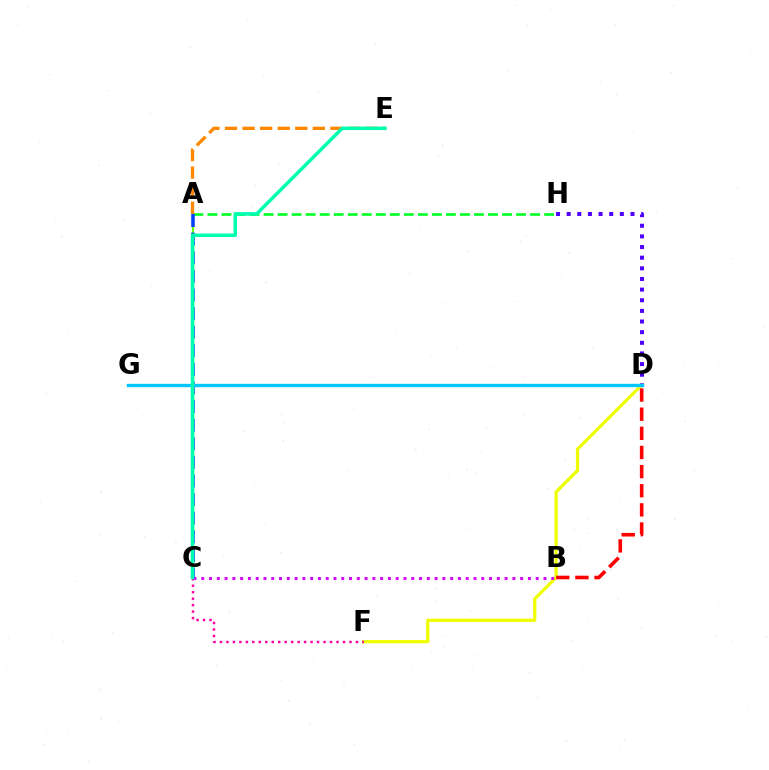{('A', 'C'): [{'color': '#66ff00', 'line_style': 'solid', 'thickness': 1.55}, {'color': '#003fff', 'line_style': 'dashed', 'thickness': 2.53}], ('D', 'F'): [{'color': '#eeff00', 'line_style': 'solid', 'thickness': 2.31}], ('C', 'F'): [{'color': '#ff00a0', 'line_style': 'dotted', 'thickness': 1.76}], ('B', 'D'): [{'color': '#ff0000', 'line_style': 'dashed', 'thickness': 2.6}], ('D', 'H'): [{'color': '#4f00ff', 'line_style': 'dotted', 'thickness': 2.89}], ('A', 'H'): [{'color': '#00ff27', 'line_style': 'dashed', 'thickness': 1.91}], ('A', 'E'): [{'color': '#ff8800', 'line_style': 'dashed', 'thickness': 2.39}], ('B', 'C'): [{'color': '#d600ff', 'line_style': 'dotted', 'thickness': 2.11}], ('D', 'G'): [{'color': '#00c7ff', 'line_style': 'solid', 'thickness': 2.44}], ('C', 'E'): [{'color': '#00ffaf', 'line_style': 'solid', 'thickness': 2.52}]}